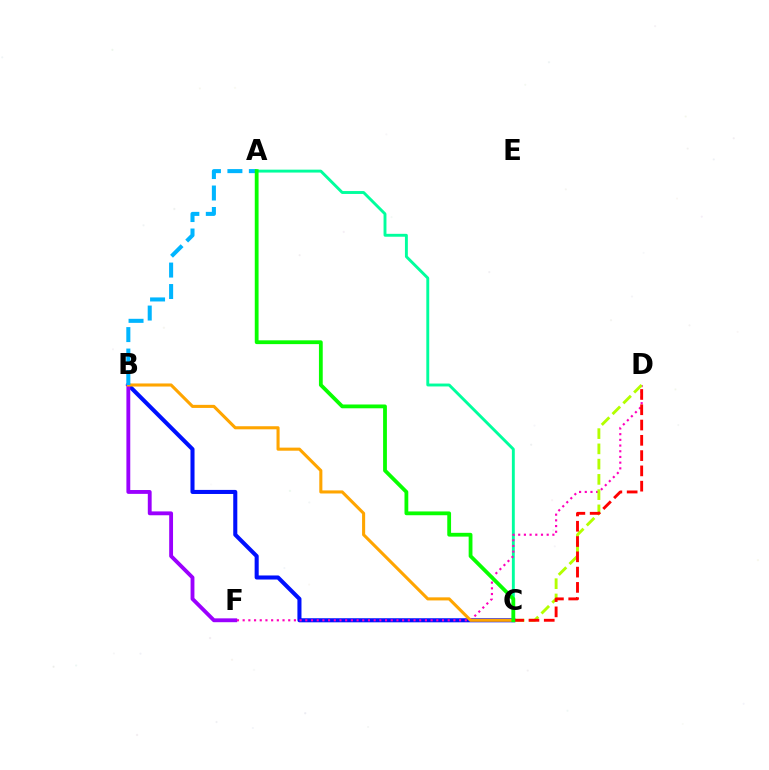{('A', 'C'): [{'color': '#00ff9d', 'line_style': 'solid', 'thickness': 2.09}, {'color': '#08ff00', 'line_style': 'solid', 'thickness': 2.73}], ('B', 'C'): [{'color': '#0010ff', 'line_style': 'solid', 'thickness': 2.93}, {'color': '#ffa500', 'line_style': 'solid', 'thickness': 2.22}], ('B', 'F'): [{'color': '#9b00ff', 'line_style': 'solid', 'thickness': 2.77}], ('D', 'F'): [{'color': '#ff00bd', 'line_style': 'dotted', 'thickness': 1.55}], ('C', 'D'): [{'color': '#b3ff00', 'line_style': 'dashed', 'thickness': 2.07}, {'color': '#ff0000', 'line_style': 'dashed', 'thickness': 2.08}], ('A', 'B'): [{'color': '#00b5ff', 'line_style': 'dashed', 'thickness': 2.92}]}